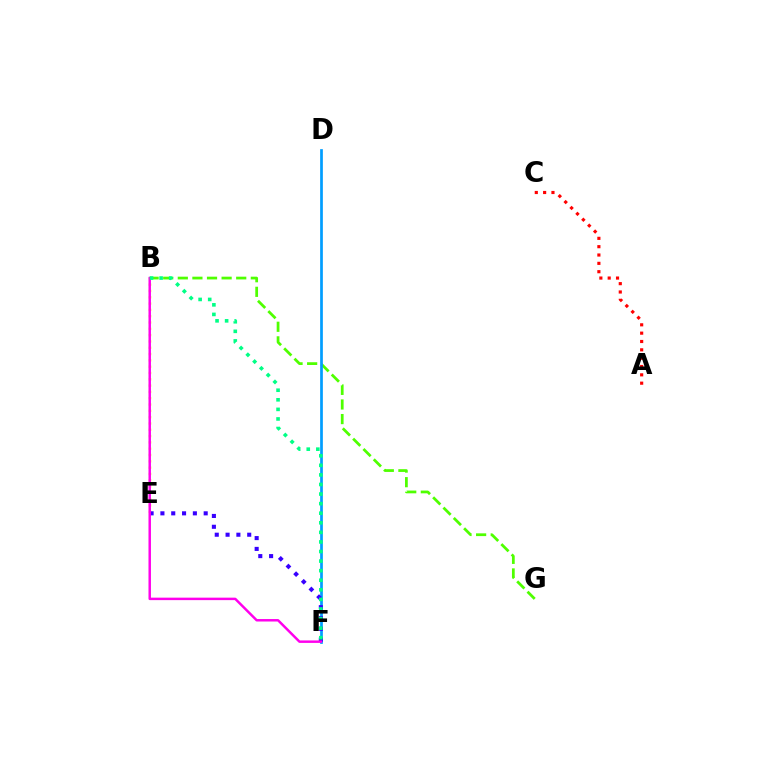{('B', 'G'): [{'color': '#4fff00', 'line_style': 'dashed', 'thickness': 1.98}], ('A', 'C'): [{'color': '#ff0000', 'line_style': 'dotted', 'thickness': 2.27}], ('B', 'E'): [{'color': '#ffd500', 'line_style': 'dotted', 'thickness': 1.71}], ('D', 'F'): [{'color': '#009eff', 'line_style': 'solid', 'thickness': 1.95}], ('E', 'F'): [{'color': '#3700ff', 'line_style': 'dotted', 'thickness': 2.94}], ('B', 'F'): [{'color': '#ff00ed', 'line_style': 'solid', 'thickness': 1.78}, {'color': '#00ff86', 'line_style': 'dotted', 'thickness': 2.6}]}